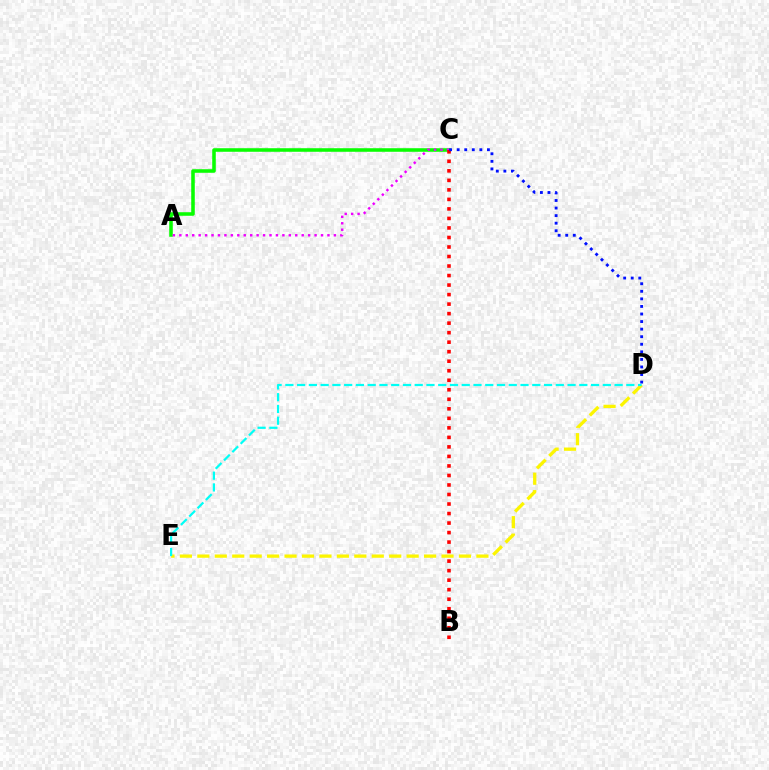{('A', 'C'): [{'color': '#08ff00', 'line_style': 'solid', 'thickness': 2.56}, {'color': '#ee00ff', 'line_style': 'dotted', 'thickness': 1.75}], ('D', 'E'): [{'color': '#fcf500', 'line_style': 'dashed', 'thickness': 2.37}, {'color': '#00fff6', 'line_style': 'dashed', 'thickness': 1.6}], ('B', 'C'): [{'color': '#ff0000', 'line_style': 'dotted', 'thickness': 2.59}], ('C', 'D'): [{'color': '#0010ff', 'line_style': 'dotted', 'thickness': 2.06}]}